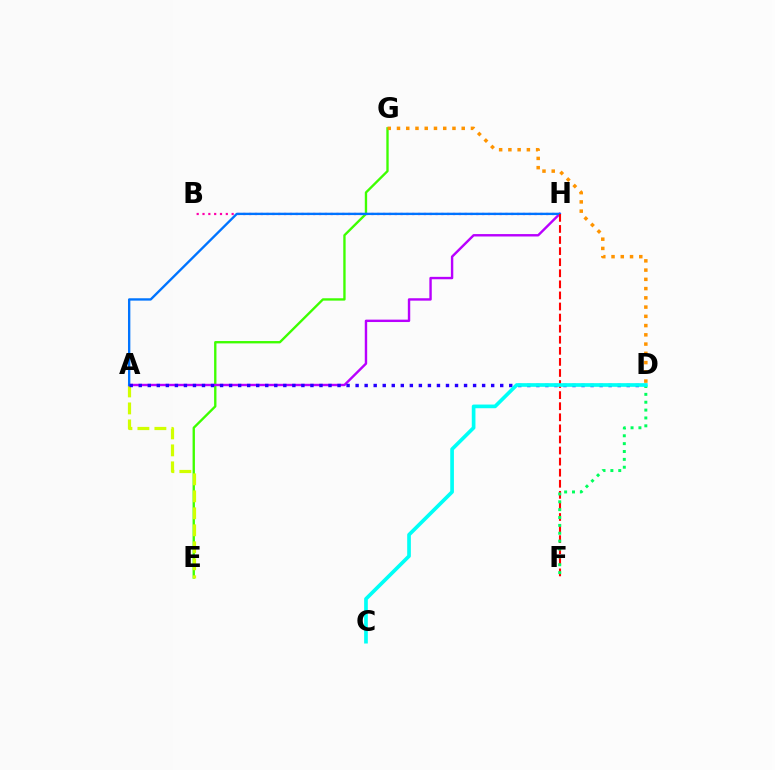{('E', 'G'): [{'color': '#3dff00', 'line_style': 'solid', 'thickness': 1.69}], ('B', 'H'): [{'color': '#ff00ac', 'line_style': 'dotted', 'thickness': 1.58}], ('A', 'E'): [{'color': '#d1ff00', 'line_style': 'dashed', 'thickness': 2.31}], ('D', 'G'): [{'color': '#ff9400', 'line_style': 'dotted', 'thickness': 2.51}], ('A', 'H'): [{'color': '#b900ff', 'line_style': 'solid', 'thickness': 1.73}, {'color': '#0074ff', 'line_style': 'solid', 'thickness': 1.69}], ('A', 'D'): [{'color': '#2500ff', 'line_style': 'dotted', 'thickness': 2.46}], ('F', 'H'): [{'color': '#ff0000', 'line_style': 'dashed', 'thickness': 1.51}], ('D', 'F'): [{'color': '#00ff5c', 'line_style': 'dotted', 'thickness': 2.14}], ('C', 'D'): [{'color': '#00fff6', 'line_style': 'solid', 'thickness': 2.65}]}